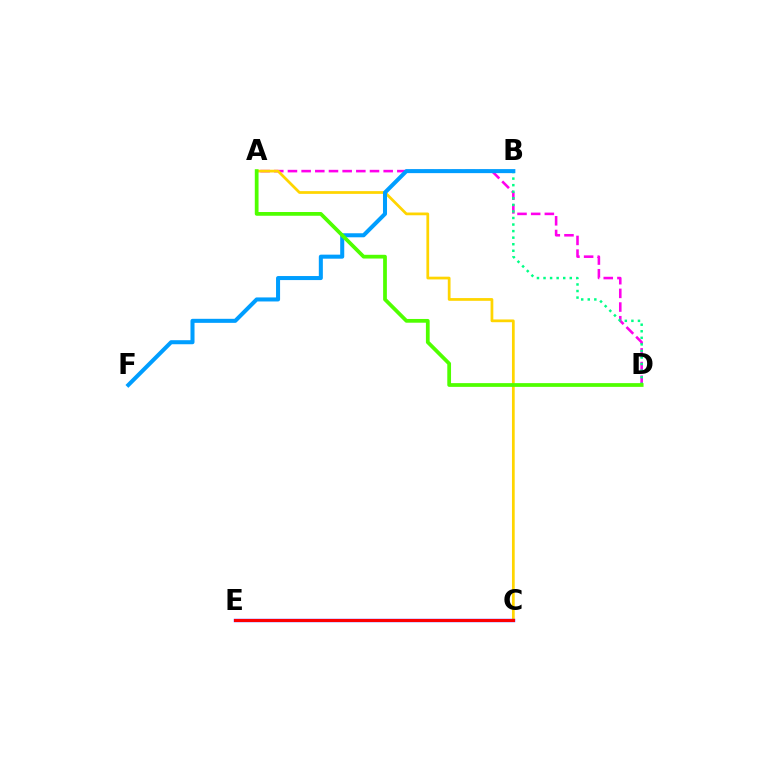{('A', 'D'): [{'color': '#ff00ed', 'line_style': 'dashed', 'thickness': 1.86}, {'color': '#4fff00', 'line_style': 'solid', 'thickness': 2.7}], ('B', 'D'): [{'color': '#00ff86', 'line_style': 'dotted', 'thickness': 1.78}], ('A', 'C'): [{'color': '#ffd500', 'line_style': 'solid', 'thickness': 1.98}], ('C', 'E'): [{'color': '#3700ff', 'line_style': 'solid', 'thickness': 2.42}, {'color': '#ff0000', 'line_style': 'solid', 'thickness': 2.14}], ('B', 'F'): [{'color': '#009eff', 'line_style': 'solid', 'thickness': 2.91}]}